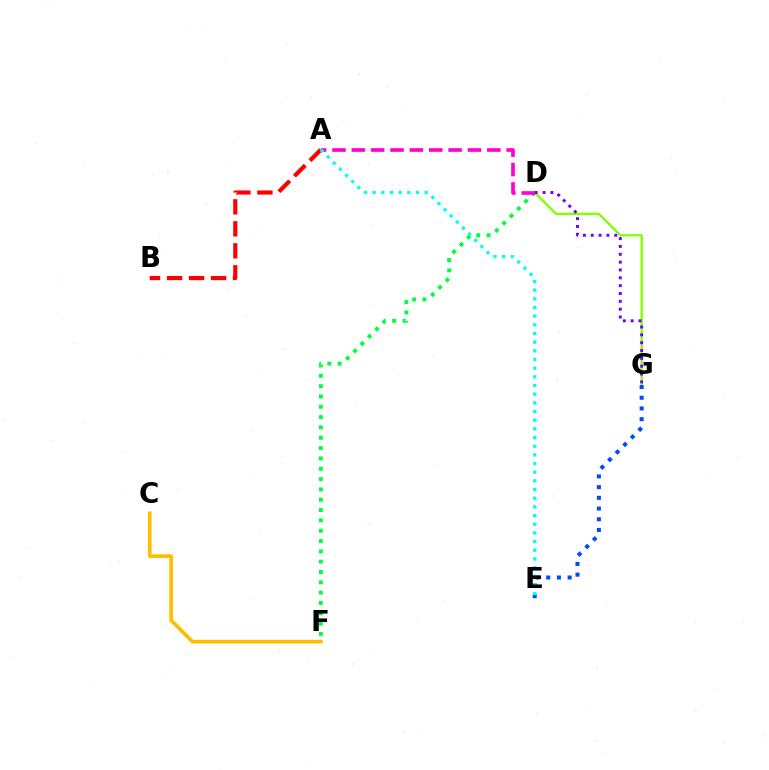{('A', 'B'): [{'color': '#ff0000', 'line_style': 'dashed', 'thickness': 2.99}], ('C', 'F'): [{'color': '#ffbd00', 'line_style': 'solid', 'thickness': 2.66}], ('D', 'G'): [{'color': '#84ff00', 'line_style': 'solid', 'thickness': 1.7}, {'color': '#7200ff', 'line_style': 'dotted', 'thickness': 2.13}], ('E', 'G'): [{'color': '#004bff', 'line_style': 'dotted', 'thickness': 2.91}], ('D', 'F'): [{'color': '#00ff39', 'line_style': 'dotted', 'thickness': 2.81}], ('A', 'D'): [{'color': '#ff00cf', 'line_style': 'dashed', 'thickness': 2.63}], ('A', 'E'): [{'color': '#00fff6', 'line_style': 'dotted', 'thickness': 2.36}]}